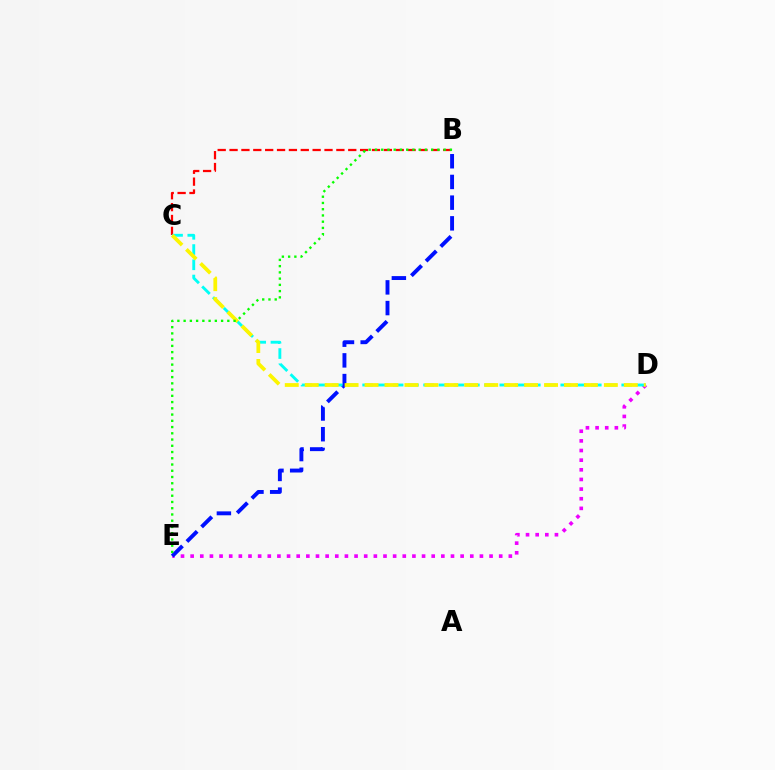{('B', 'C'): [{'color': '#ff0000', 'line_style': 'dashed', 'thickness': 1.61}], ('D', 'E'): [{'color': '#ee00ff', 'line_style': 'dotted', 'thickness': 2.62}], ('B', 'E'): [{'color': '#0010ff', 'line_style': 'dashed', 'thickness': 2.81}, {'color': '#08ff00', 'line_style': 'dotted', 'thickness': 1.7}], ('C', 'D'): [{'color': '#00fff6', 'line_style': 'dashed', 'thickness': 2.07}, {'color': '#fcf500', 'line_style': 'dashed', 'thickness': 2.71}]}